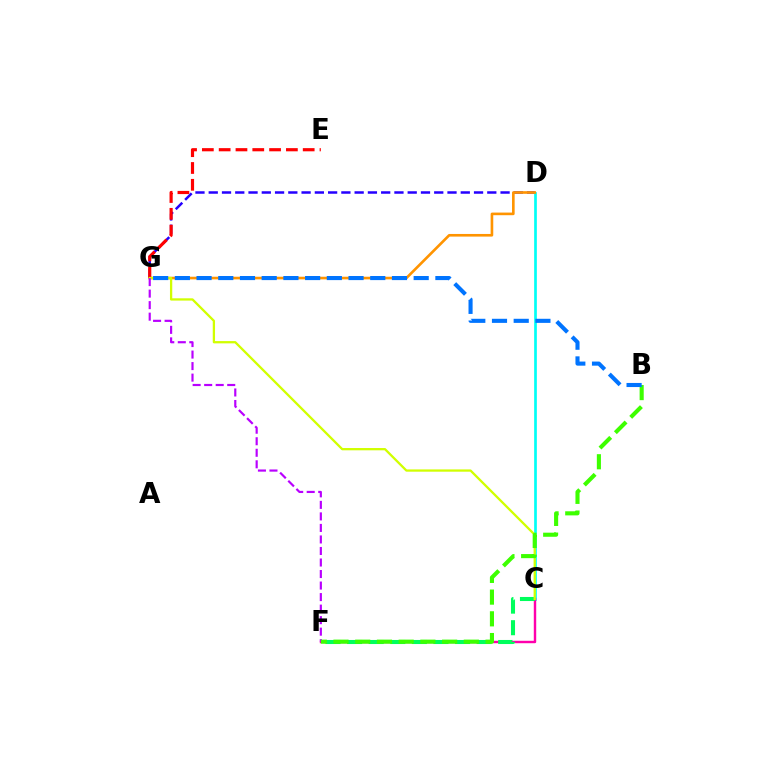{('D', 'G'): [{'color': '#2500ff', 'line_style': 'dashed', 'thickness': 1.8}, {'color': '#ff9400', 'line_style': 'solid', 'thickness': 1.89}], ('C', 'D'): [{'color': '#00fff6', 'line_style': 'solid', 'thickness': 1.94}], ('E', 'G'): [{'color': '#ff0000', 'line_style': 'dashed', 'thickness': 2.28}], ('C', 'F'): [{'color': '#ff00ac', 'line_style': 'solid', 'thickness': 1.74}, {'color': '#00ff5c', 'line_style': 'dashed', 'thickness': 2.93}], ('C', 'G'): [{'color': '#d1ff00', 'line_style': 'solid', 'thickness': 1.64}], ('F', 'G'): [{'color': '#b900ff', 'line_style': 'dashed', 'thickness': 1.57}], ('B', 'F'): [{'color': '#3dff00', 'line_style': 'dashed', 'thickness': 2.95}], ('B', 'G'): [{'color': '#0074ff', 'line_style': 'dashed', 'thickness': 2.95}]}